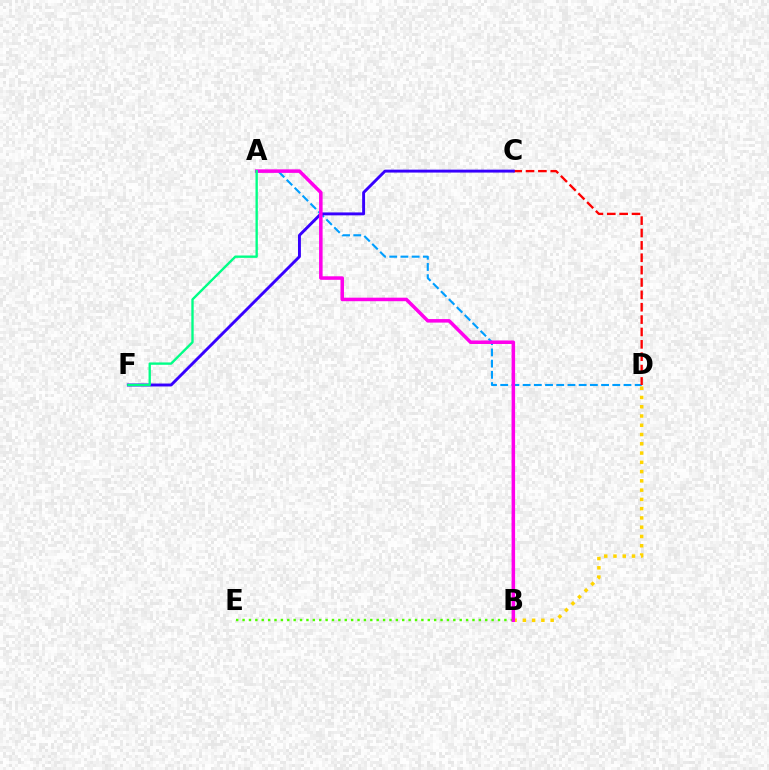{('A', 'D'): [{'color': '#009eff', 'line_style': 'dashed', 'thickness': 1.52}], ('B', 'E'): [{'color': '#4fff00', 'line_style': 'dotted', 'thickness': 1.74}], ('C', 'D'): [{'color': '#ff0000', 'line_style': 'dashed', 'thickness': 1.68}], ('C', 'F'): [{'color': '#3700ff', 'line_style': 'solid', 'thickness': 2.1}], ('B', 'D'): [{'color': '#ffd500', 'line_style': 'dotted', 'thickness': 2.52}], ('A', 'B'): [{'color': '#ff00ed', 'line_style': 'solid', 'thickness': 2.54}], ('A', 'F'): [{'color': '#00ff86', 'line_style': 'solid', 'thickness': 1.7}]}